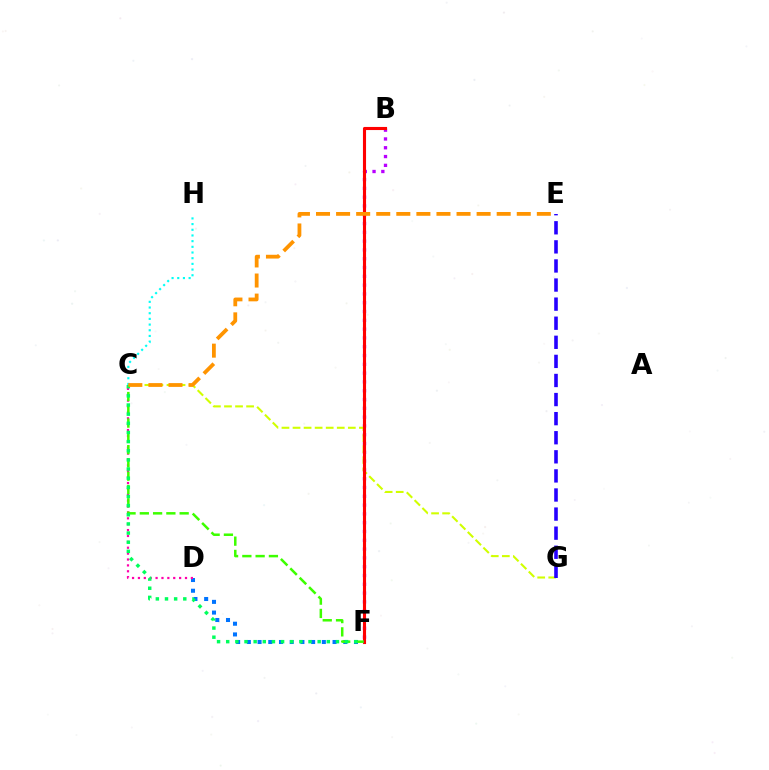{('B', 'F'): [{'color': '#b900ff', 'line_style': 'dotted', 'thickness': 2.39}, {'color': '#ff0000', 'line_style': 'solid', 'thickness': 2.23}], ('C', 'H'): [{'color': '#00fff6', 'line_style': 'dotted', 'thickness': 1.54}], ('C', 'G'): [{'color': '#d1ff00', 'line_style': 'dashed', 'thickness': 1.5}], ('D', 'F'): [{'color': '#0074ff', 'line_style': 'dotted', 'thickness': 2.91}], ('C', 'D'): [{'color': '#ff00ac', 'line_style': 'dotted', 'thickness': 1.6}], ('E', 'G'): [{'color': '#2500ff', 'line_style': 'dashed', 'thickness': 2.59}], ('C', 'F'): [{'color': '#3dff00', 'line_style': 'dashed', 'thickness': 1.8}, {'color': '#00ff5c', 'line_style': 'dotted', 'thickness': 2.48}], ('C', 'E'): [{'color': '#ff9400', 'line_style': 'dashed', 'thickness': 2.73}]}